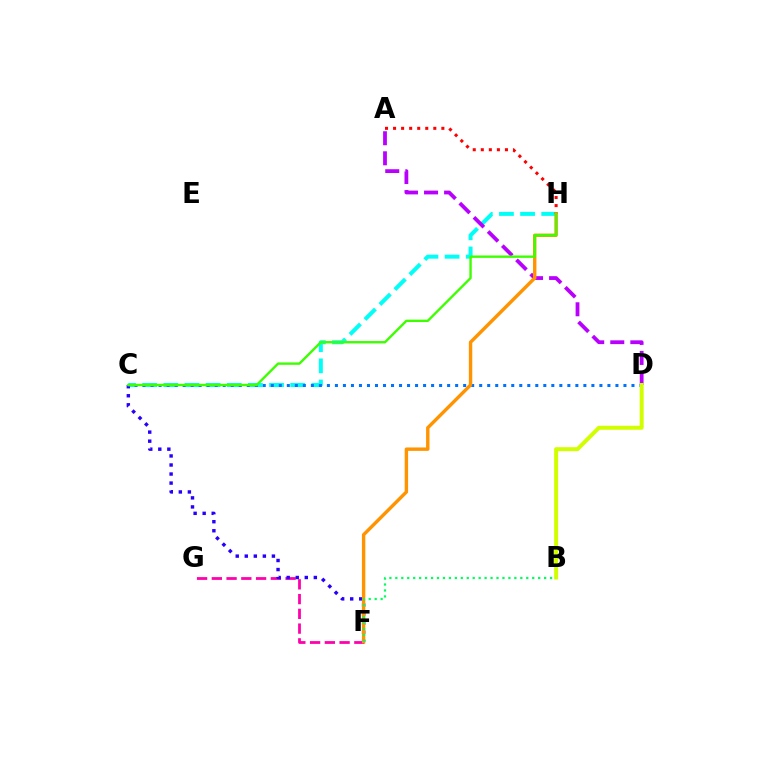{('C', 'H'): [{'color': '#00fff6', 'line_style': 'dashed', 'thickness': 2.87}, {'color': '#3dff00', 'line_style': 'solid', 'thickness': 1.72}], ('A', 'H'): [{'color': '#ff0000', 'line_style': 'dotted', 'thickness': 2.19}], ('A', 'D'): [{'color': '#b900ff', 'line_style': 'dashed', 'thickness': 2.73}], ('F', 'G'): [{'color': '#ff00ac', 'line_style': 'dashed', 'thickness': 2.0}], ('C', 'F'): [{'color': '#2500ff', 'line_style': 'dotted', 'thickness': 2.46}], ('C', 'D'): [{'color': '#0074ff', 'line_style': 'dotted', 'thickness': 2.18}], ('B', 'D'): [{'color': '#d1ff00', 'line_style': 'solid', 'thickness': 2.87}], ('F', 'H'): [{'color': '#ff9400', 'line_style': 'solid', 'thickness': 2.45}], ('B', 'F'): [{'color': '#00ff5c', 'line_style': 'dotted', 'thickness': 1.62}]}